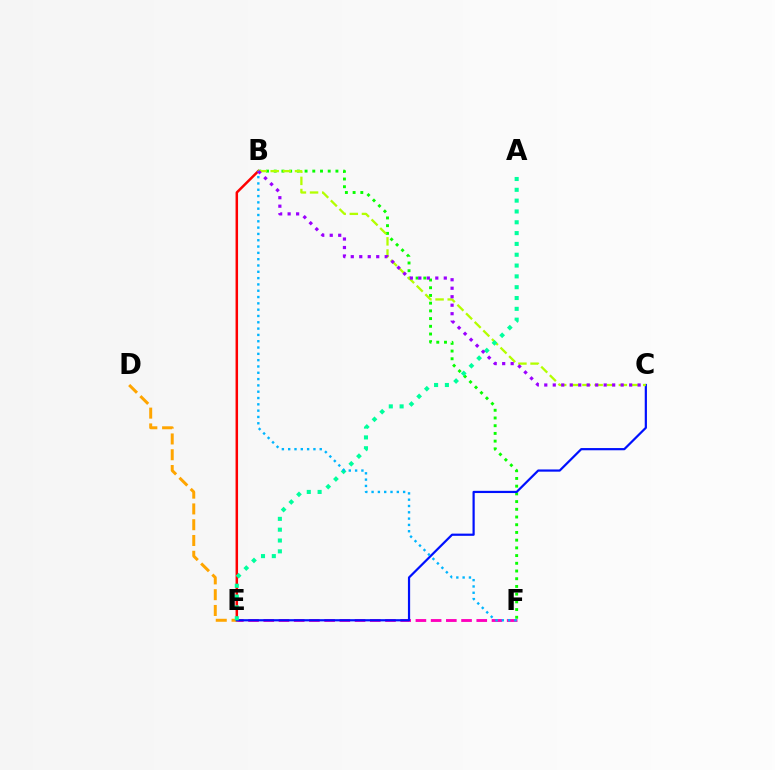{('B', 'E'): [{'color': '#ff0000', 'line_style': 'solid', 'thickness': 1.8}], ('E', 'F'): [{'color': '#ff00bd', 'line_style': 'dashed', 'thickness': 2.07}], ('B', 'F'): [{'color': '#08ff00', 'line_style': 'dotted', 'thickness': 2.1}, {'color': '#00b5ff', 'line_style': 'dotted', 'thickness': 1.71}], ('D', 'E'): [{'color': '#ffa500', 'line_style': 'dashed', 'thickness': 2.14}], ('C', 'E'): [{'color': '#0010ff', 'line_style': 'solid', 'thickness': 1.59}], ('B', 'C'): [{'color': '#b3ff00', 'line_style': 'dashed', 'thickness': 1.65}, {'color': '#9b00ff', 'line_style': 'dotted', 'thickness': 2.31}], ('A', 'E'): [{'color': '#00ff9d', 'line_style': 'dotted', 'thickness': 2.94}]}